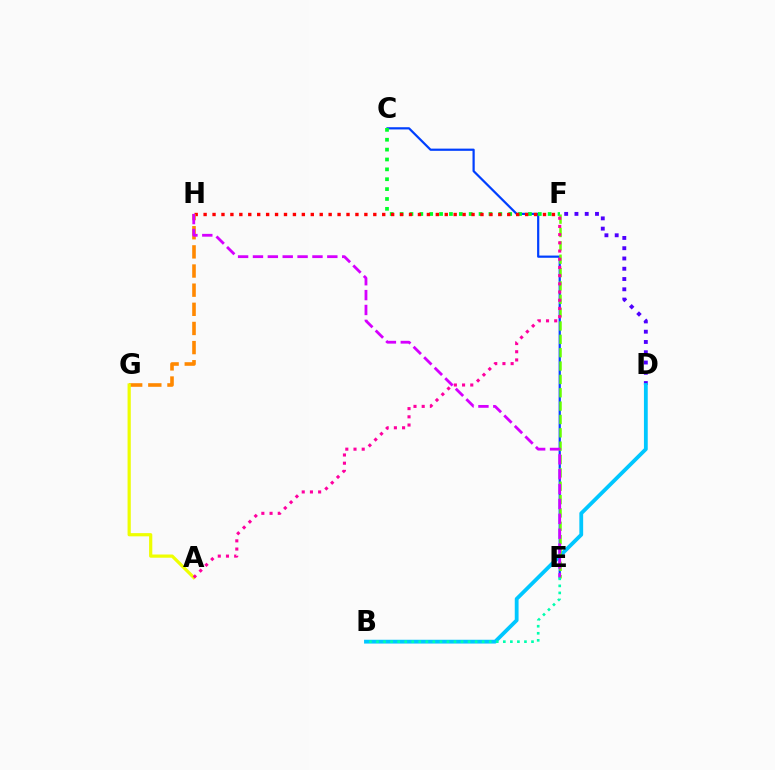{('D', 'F'): [{'color': '#4f00ff', 'line_style': 'dotted', 'thickness': 2.79}], ('B', 'D'): [{'color': '#00c7ff', 'line_style': 'solid', 'thickness': 2.74}], ('C', 'E'): [{'color': '#003fff', 'line_style': 'solid', 'thickness': 1.59}], ('C', 'F'): [{'color': '#00ff27', 'line_style': 'dotted', 'thickness': 2.68}], ('F', 'H'): [{'color': '#ff0000', 'line_style': 'dotted', 'thickness': 2.43}], ('E', 'F'): [{'color': '#66ff00', 'line_style': 'dashed', 'thickness': 1.81}], ('G', 'H'): [{'color': '#ff8800', 'line_style': 'dashed', 'thickness': 2.6}], ('A', 'G'): [{'color': '#eeff00', 'line_style': 'solid', 'thickness': 2.31}], ('E', 'H'): [{'color': '#d600ff', 'line_style': 'dashed', 'thickness': 2.02}], ('B', 'E'): [{'color': '#00ffaf', 'line_style': 'dotted', 'thickness': 1.91}], ('A', 'F'): [{'color': '#ff00a0', 'line_style': 'dotted', 'thickness': 2.23}]}